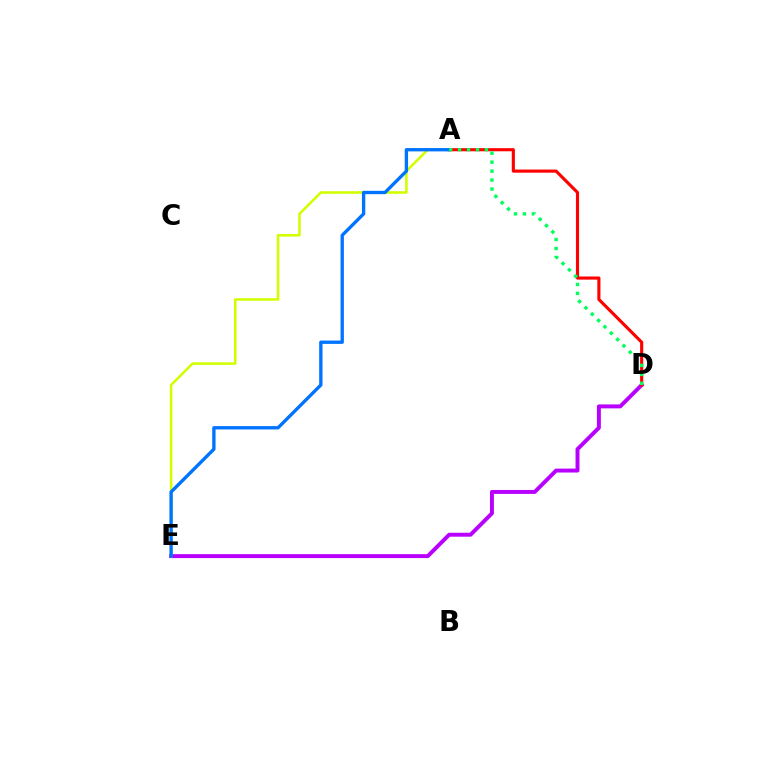{('D', 'E'): [{'color': '#b900ff', 'line_style': 'solid', 'thickness': 2.84}], ('A', 'D'): [{'color': '#ff0000', 'line_style': 'solid', 'thickness': 2.25}, {'color': '#00ff5c', 'line_style': 'dotted', 'thickness': 2.43}], ('A', 'E'): [{'color': '#d1ff00', 'line_style': 'solid', 'thickness': 1.85}, {'color': '#0074ff', 'line_style': 'solid', 'thickness': 2.41}]}